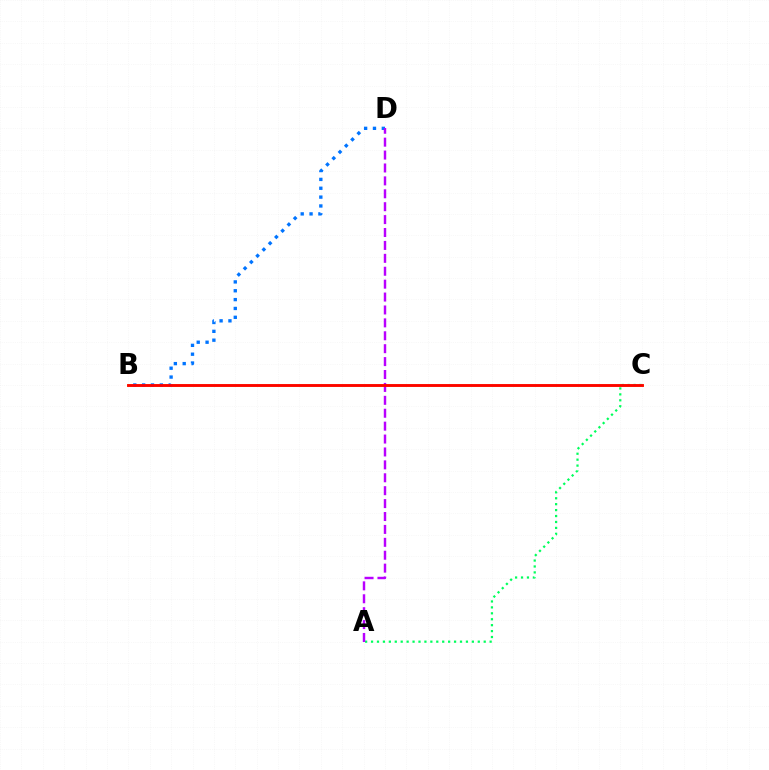{('B', 'C'): [{'color': '#d1ff00', 'line_style': 'solid', 'thickness': 1.85}, {'color': '#ff0000', 'line_style': 'solid', 'thickness': 2.04}], ('A', 'C'): [{'color': '#00ff5c', 'line_style': 'dotted', 'thickness': 1.61}], ('B', 'D'): [{'color': '#0074ff', 'line_style': 'dotted', 'thickness': 2.4}], ('A', 'D'): [{'color': '#b900ff', 'line_style': 'dashed', 'thickness': 1.75}]}